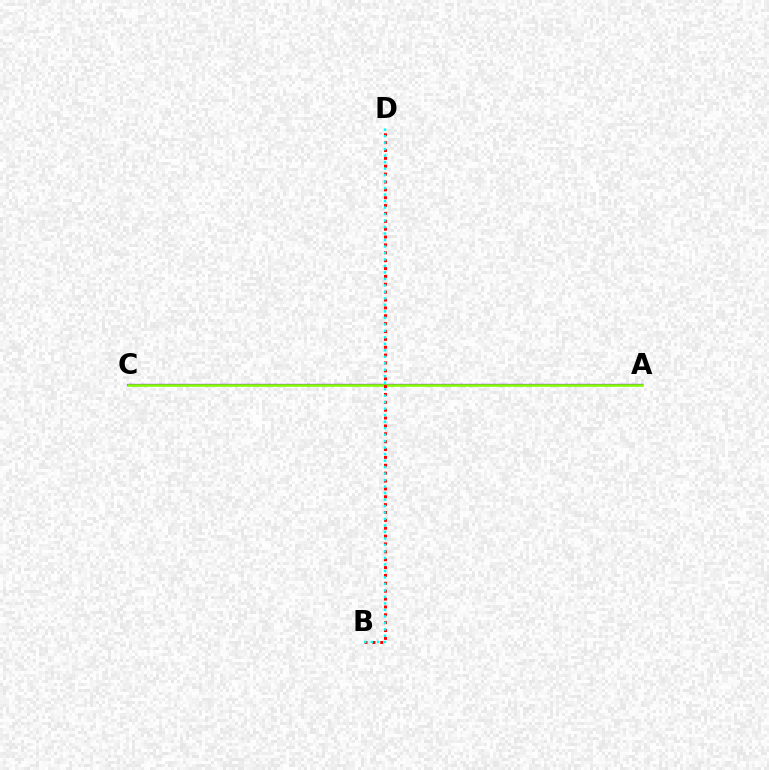{('A', 'C'): [{'color': '#7200ff', 'line_style': 'solid', 'thickness': 1.61}, {'color': '#84ff00', 'line_style': 'solid', 'thickness': 1.87}], ('B', 'D'): [{'color': '#ff0000', 'line_style': 'dotted', 'thickness': 2.14}, {'color': '#00fff6', 'line_style': 'dotted', 'thickness': 1.76}]}